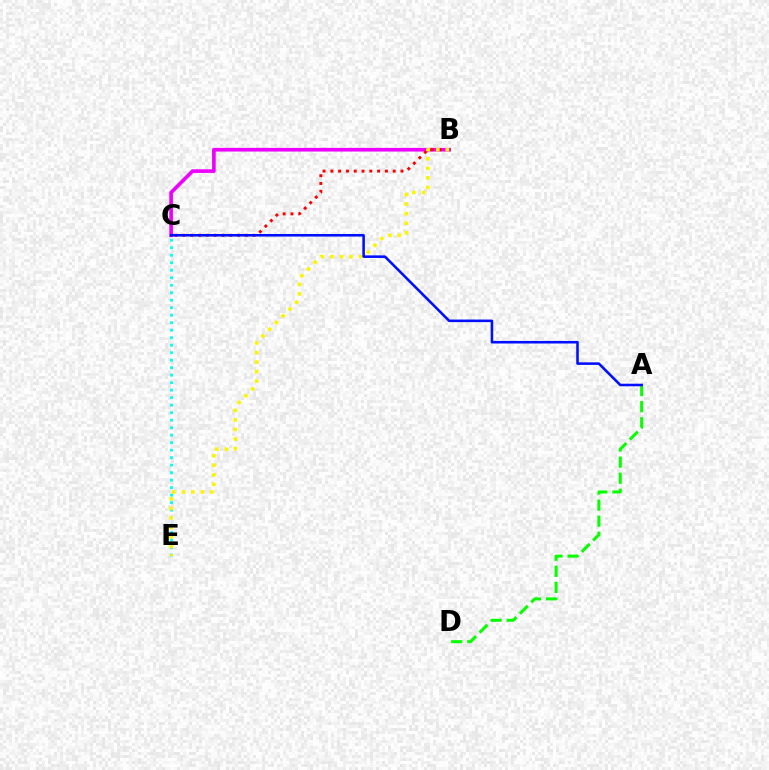{('B', 'C'): [{'color': '#ee00ff', 'line_style': 'solid', 'thickness': 2.63}, {'color': '#ff0000', 'line_style': 'dotted', 'thickness': 2.12}], ('A', 'D'): [{'color': '#08ff00', 'line_style': 'dashed', 'thickness': 2.18}], ('C', 'E'): [{'color': '#00fff6', 'line_style': 'dotted', 'thickness': 2.04}], ('B', 'E'): [{'color': '#fcf500', 'line_style': 'dotted', 'thickness': 2.59}], ('A', 'C'): [{'color': '#0010ff', 'line_style': 'solid', 'thickness': 1.85}]}